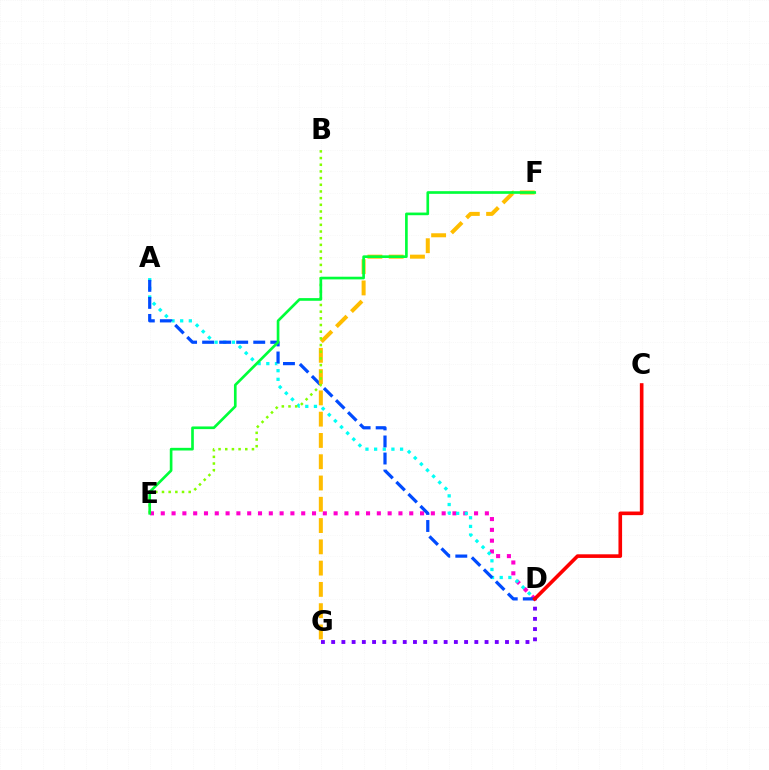{('D', 'E'): [{'color': '#ff00cf', 'line_style': 'dotted', 'thickness': 2.94}], ('A', 'D'): [{'color': '#00fff6', 'line_style': 'dotted', 'thickness': 2.35}, {'color': '#004bff', 'line_style': 'dashed', 'thickness': 2.31}], ('F', 'G'): [{'color': '#ffbd00', 'line_style': 'dashed', 'thickness': 2.89}], ('B', 'E'): [{'color': '#84ff00', 'line_style': 'dotted', 'thickness': 1.81}], ('D', 'G'): [{'color': '#7200ff', 'line_style': 'dotted', 'thickness': 2.78}], ('E', 'F'): [{'color': '#00ff39', 'line_style': 'solid', 'thickness': 1.92}], ('C', 'D'): [{'color': '#ff0000', 'line_style': 'solid', 'thickness': 2.61}]}